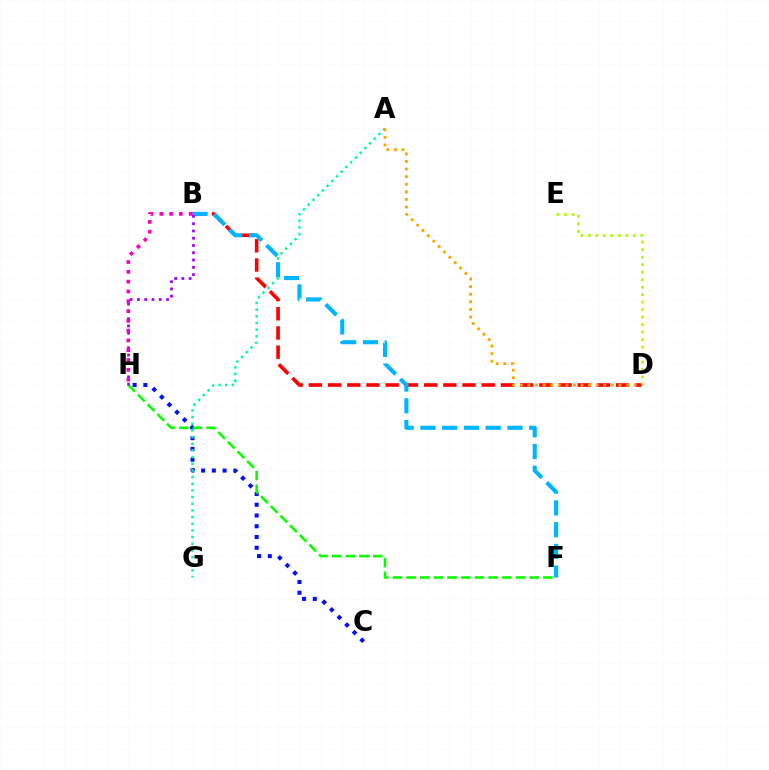{('C', 'H'): [{'color': '#0010ff', 'line_style': 'dotted', 'thickness': 2.92}], ('B', 'D'): [{'color': '#ff0000', 'line_style': 'dashed', 'thickness': 2.61}], ('D', 'E'): [{'color': '#b3ff00', 'line_style': 'dotted', 'thickness': 2.03}], ('F', 'H'): [{'color': '#08ff00', 'line_style': 'dashed', 'thickness': 1.86}], ('A', 'G'): [{'color': '#00ff9d', 'line_style': 'dotted', 'thickness': 1.81}], ('B', 'F'): [{'color': '#00b5ff', 'line_style': 'dashed', 'thickness': 2.96}], ('B', 'H'): [{'color': '#9b00ff', 'line_style': 'dotted', 'thickness': 1.98}, {'color': '#ff00bd', 'line_style': 'dotted', 'thickness': 2.66}], ('A', 'D'): [{'color': '#ffa500', 'line_style': 'dotted', 'thickness': 2.06}]}